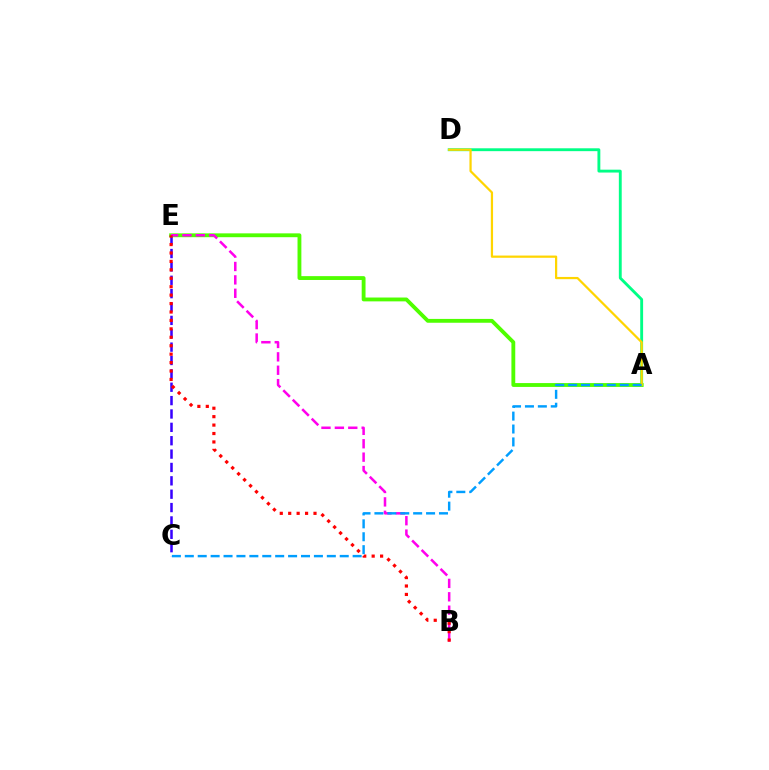{('A', 'D'): [{'color': '#00ff86', 'line_style': 'solid', 'thickness': 2.07}, {'color': '#ffd500', 'line_style': 'solid', 'thickness': 1.61}], ('C', 'E'): [{'color': '#3700ff', 'line_style': 'dashed', 'thickness': 1.82}], ('A', 'E'): [{'color': '#4fff00', 'line_style': 'solid', 'thickness': 2.77}], ('B', 'E'): [{'color': '#ff00ed', 'line_style': 'dashed', 'thickness': 1.82}, {'color': '#ff0000', 'line_style': 'dotted', 'thickness': 2.29}], ('A', 'C'): [{'color': '#009eff', 'line_style': 'dashed', 'thickness': 1.75}]}